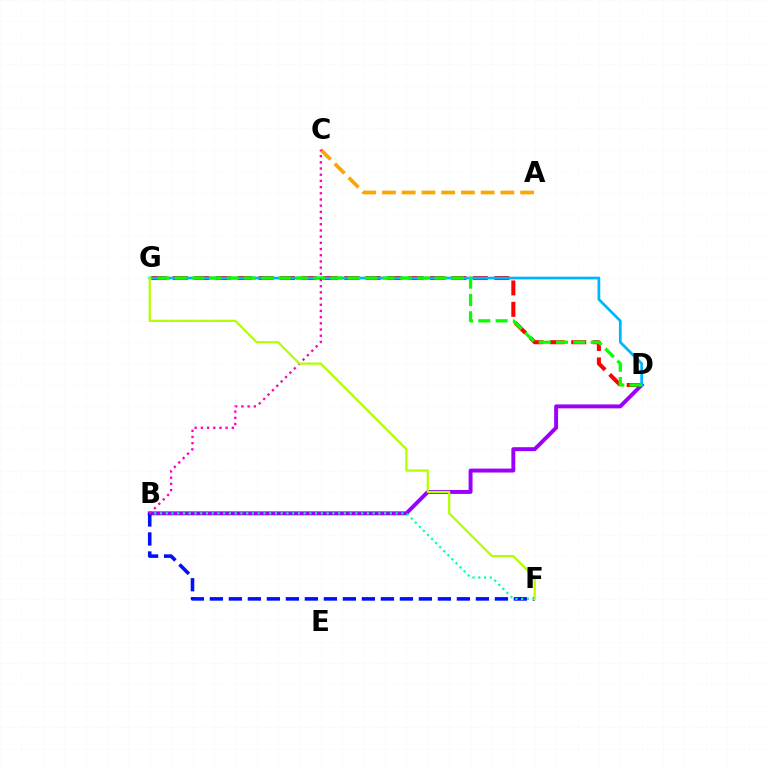{('D', 'G'): [{'color': '#ff0000', 'line_style': 'dashed', 'thickness': 2.91}, {'color': '#00b5ff', 'line_style': 'solid', 'thickness': 1.97}, {'color': '#08ff00', 'line_style': 'dashed', 'thickness': 2.35}], ('B', 'D'): [{'color': '#9b00ff', 'line_style': 'solid', 'thickness': 2.83}], ('B', 'F'): [{'color': '#0010ff', 'line_style': 'dashed', 'thickness': 2.58}, {'color': '#00ff9d', 'line_style': 'dotted', 'thickness': 1.56}], ('A', 'C'): [{'color': '#ffa500', 'line_style': 'dashed', 'thickness': 2.68}], ('B', 'C'): [{'color': '#ff00bd', 'line_style': 'dotted', 'thickness': 1.68}], ('F', 'G'): [{'color': '#b3ff00', 'line_style': 'solid', 'thickness': 1.62}]}